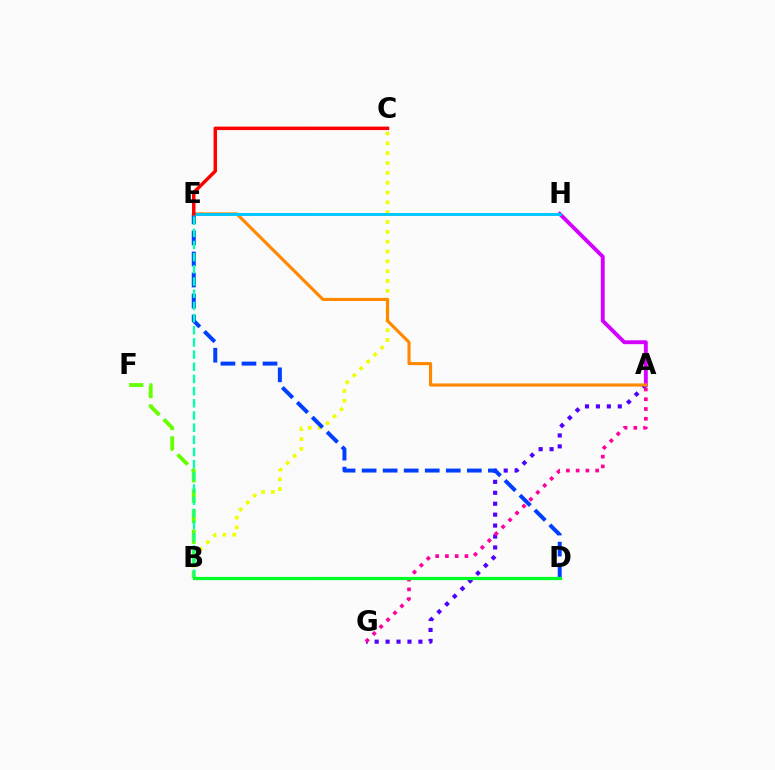{('A', 'G'): [{'color': '#4f00ff', 'line_style': 'dotted', 'thickness': 2.97}, {'color': '#ff00a0', 'line_style': 'dotted', 'thickness': 2.65}], ('B', 'C'): [{'color': '#eeff00', 'line_style': 'dotted', 'thickness': 2.67}], ('B', 'F'): [{'color': '#66ff00', 'line_style': 'dashed', 'thickness': 2.78}], ('D', 'E'): [{'color': '#003fff', 'line_style': 'dashed', 'thickness': 2.86}], ('B', 'E'): [{'color': '#00ffaf', 'line_style': 'dashed', 'thickness': 1.65}], ('A', 'H'): [{'color': '#d600ff', 'line_style': 'solid', 'thickness': 2.8}], ('A', 'E'): [{'color': '#ff8800', 'line_style': 'solid', 'thickness': 2.25}], ('B', 'D'): [{'color': '#00ff27', 'line_style': 'solid', 'thickness': 2.32}], ('E', 'H'): [{'color': '#00c7ff', 'line_style': 'solid', 'thickness': 2.11}], ('C', 'E'): [{'color': '#ff0000', 'line_style': 'solid', 'thickness': 2.5}]}